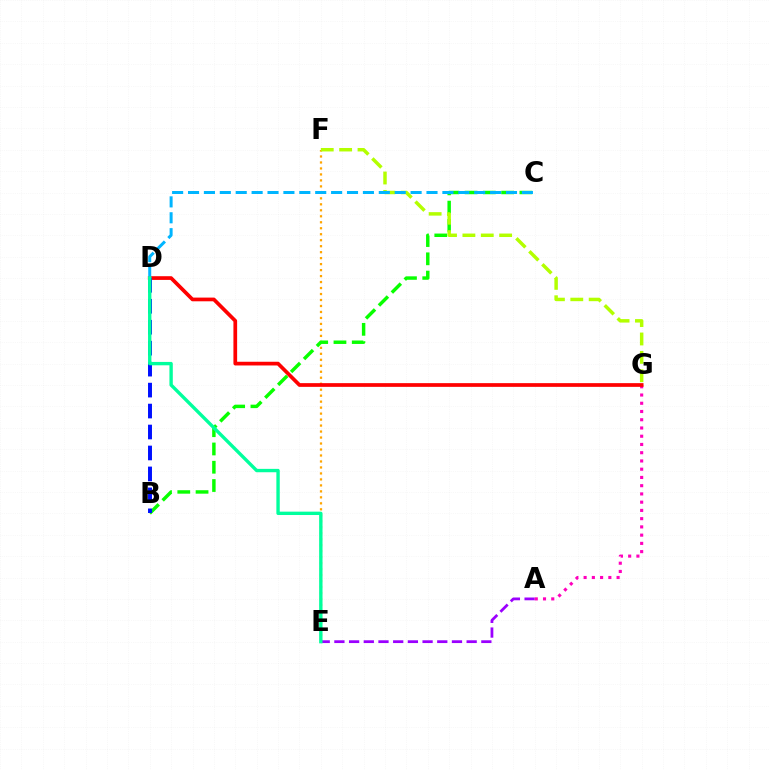{('E', 'F'): [{'color': '#ffa500', 'line_style': 'dotted', 'thickness': 1.62}], ('A', 'E'): [{'color': '#9b00ff', 'line_style': 'dashed', 'thickness': 2.0}], ('A', 'G'): [{'color': '#ff00bd', 'line_style': 'dotted', 'thickness': 2.24}], ('B', 'C'): [{'color': '#08ff00', 'line_style': 'dashed', 'thickness': 2.48}], ('F', 'G'): [{'color': '#b3ff00', 'line_style': 'dashed', 'thickness': 2.5}], ('D', 'G'): [{'color': '#ff0000', 'line_style': 'solid', 'thickness': 2.67}], ('C', 'D'): [{'color': '#00b5ff', 'line_style': 'dashed', 'thickness': 2.16}], ('B', 'D'): [{'color': '#0010ff', 'line_style': 'dashed', 'thickness': 2.85}], ('D', 'E'): [{'color': '#00ff9d', 'line_style': 'solid', 'thickness': 2.43}]}